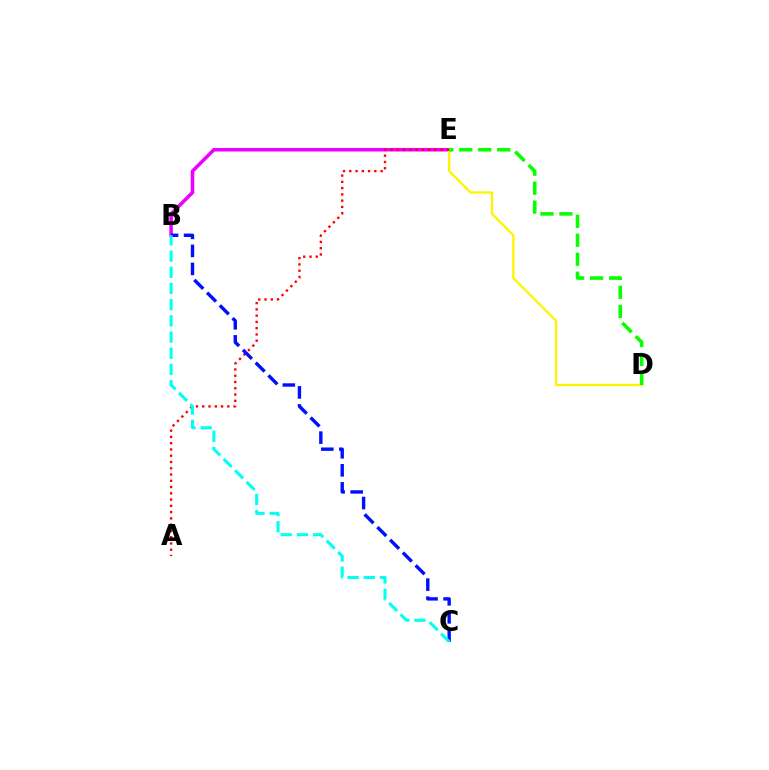{('B', 'E'): [{'color': '#ee00ff', 'line_style': 'solid', 'thickness': 2.56}], ('D', 'E'): [{'color': '#fcf500', 'line_style': 'solid', 'thickness': 1.67}, {'color': '#08ff00', 'line_style': 'dashed', 'thickness': 2.58}], ('A', 'E'): [{'color': '#ff0000', 'line_style': 'dotted', 'thickness': 1.7}], ('B', 'C'): [{'color': '#0010ff', 'line_style': 'dashed', 'thickness': 2.45}, {'color': '#00fff6', 'line_style': 'dashed', 'thickness': 2.2}]}